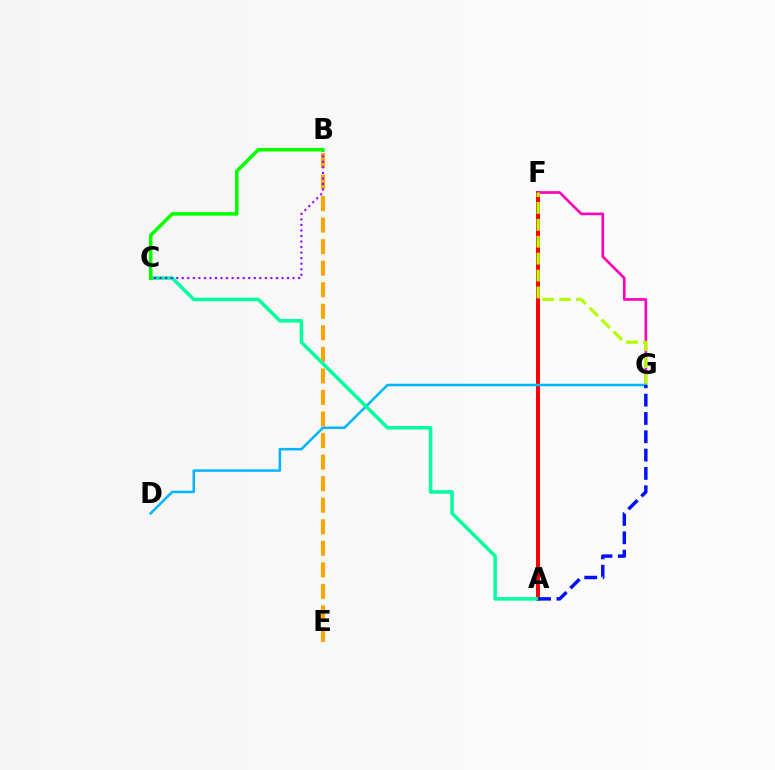{('A', 'F'): [{'color': '#ff0000', 'line_style': 'solid', 'thickness': 2.85}], ('B', 'E'): [{'color': '#ffa500', 'line_style': 'dashed', 'thickness': 2.93}], ('F', 'G'): [{'color': '#ff00bd', 'line_style': 'solid', 'thickness': 1.92}, {'color': '#b3ff00', 'line_style': 'dashed', 'thickness': 2.3}], ('D', 'G'): [{'color': '#00b5ff', 'line_style': 'solid', 'thickness': 1.81}], ('A', 'C'): [{'color': '#00ff9d', 'line_style': 'solid', 'thickness': 2.54}], ('B', 'C'): [{'color': '#9b00ff', 'line_style': 'dotted', 'thickness': 1.51}, {'color': '#08ff00', 'line_style': 'solid', 'thickness': 2.55}], ('A', 'G'): [{'color': '#0010ff', 'line_style': 'dashed', 'thickness': 2.49}]}